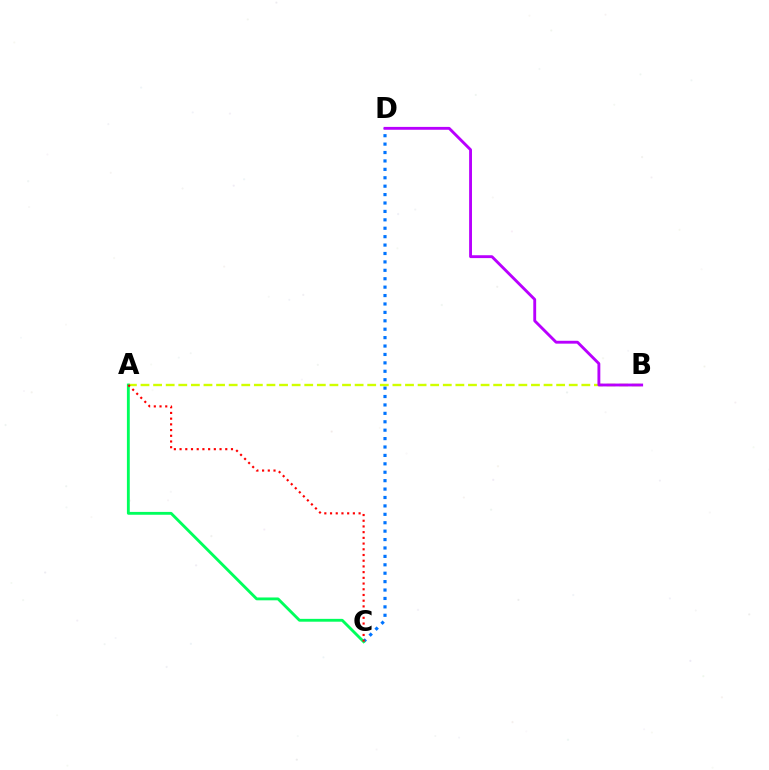{('C', 'D'): [{'color': '#0074ff', 'line_style': 'dotted', 'thickness': 2.29}], ('A', 'B'): [{'color': '#d1ff00', 'line_style': 'dashed', 'thickness': 1.71}], ('B', 'D'): [{'color': '#b900ff', 'line_style': 'solid', 'thickness': 2.06}], ('A', 'C'): [{'color': '#00ff5c', 'line_style': 'solid', 'thickness': 2.05}, {'color': '#ff0000', 'line_style': 'dotted', 'thickness': 1.55}]}